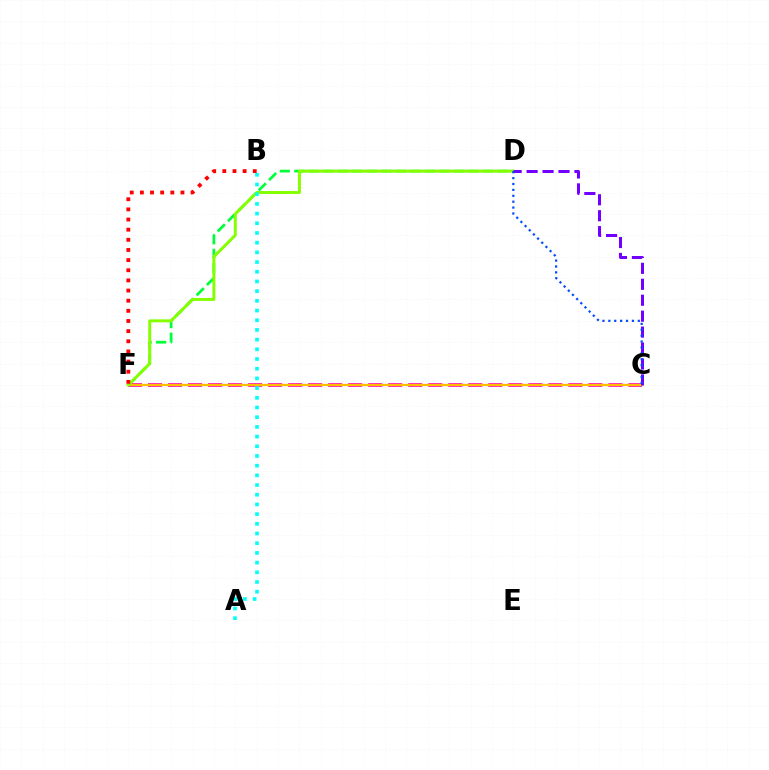{('D', 'F'): [{'color': '#00ff39', 'line_style': 'dashed', 'thickness': 1.97}, {'color': '#84ff00', 'line_style': 'solid', 'thickness': 2.13}], ('C', 'F'): [{'color': '#ff00cf', 'line_style': 'dashed', 'thickness': 2.72}, {'color': '#ffbd00', 'line_style': 'solid', 'thickness': 1.68}], ('C', 'D'): [{'color': '#7200ff', 'line_style': 'dashed', 'thickness': 2.17}, {'color': '#004bff', 'line_style': 'dotted', 'thickness': 1.6}], ('B', 'F'): [{'color': '#ff0000', 'line_style': 'dotted', 'thickness': 2.76}], ('A', 'B'): [{'color': '#00fff6', 'line_style': 'dotted', 'thickness': 2.63}]}